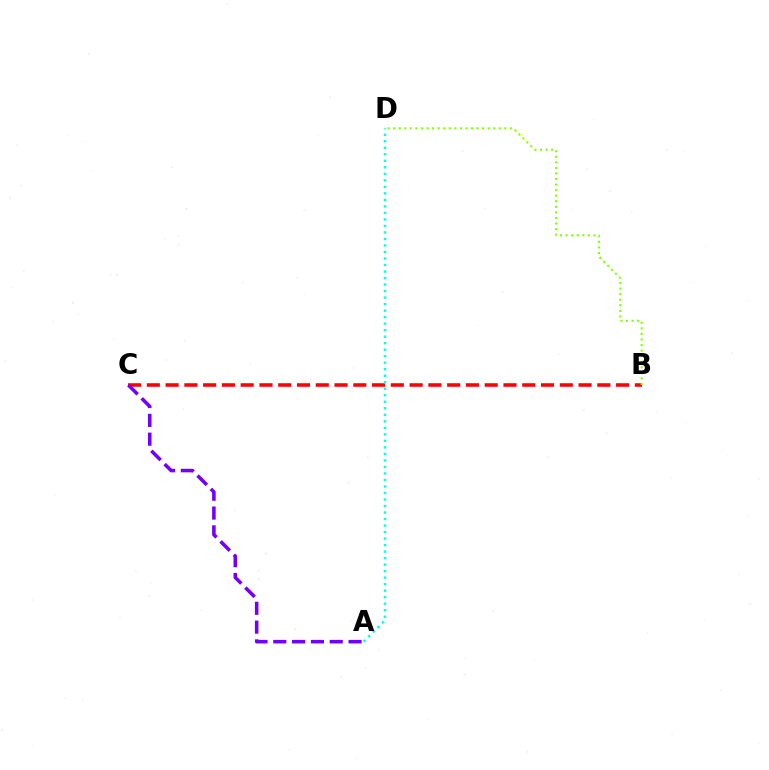{('B', 'C'): [{'color': '#ff0000', 'line_style': 'dashed', 'thickness': 2.55}], ('A', 'C'): [{'color': '#7200ff', 'line_style': 'dashed', 'thickness': 2.56}], ('A', 'D'): [{'color': '#00fff6', 'line_style': 'dotted', 'thickness': 1.77}], ('B', 'D'): [{'color': '#84ff00', 'line_style': 'dotted', 'thickness': 1.51}]}